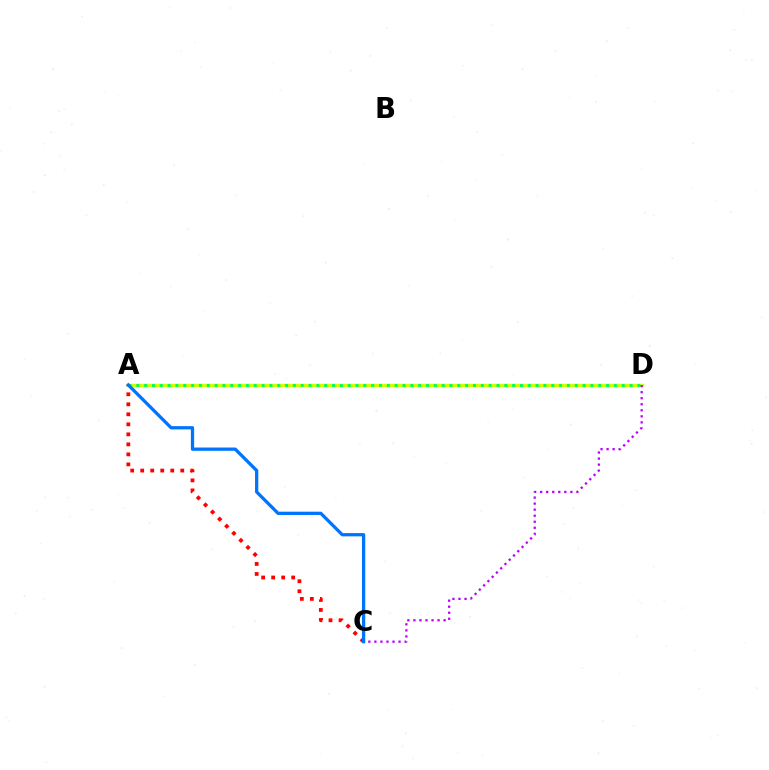{('A', 'D'): [{'color': '#d1ff00', 'line_style': 'solid', 'thickness': 2.43}, {'color': '#00ff5c', 'line_style': 'dotted', 'thickness': 2.13}], ('A', 'C'): [{'color': '#ff0000', 'line_style': 'dotted', 'thickness': 2.72}, {'color': '#0074ff', 'line_style': 'solid', 'thickness': 2.36}], ('C', 'D'): [{'color': '#b900ff', 'line_style': 'dotted', 'thickness': 1.64}]}